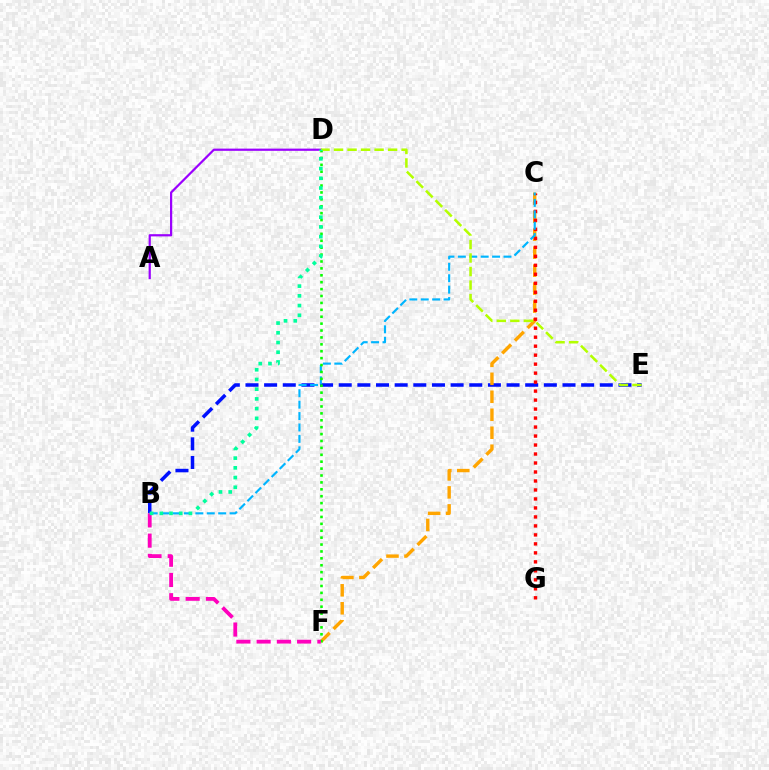{('A', 'D'): [{'color': '#9b00ff', 'line_style': 'solid', 'thickness': 1.6}], ('B', 'E'): [{'color': '#0010ff', 'line_style': 'dashed', 'thickness': 2.53}], ('C', 'F'): [{'color': '#ffa500', 'line_style': 'dashed', 'thickness': 2.44}], ('C', 'G'): [{'color': '#ff0000', 'line_style': 'dotted', 'thickness': 2.44}], ('B', 'C'): [{'color': '#00b5ff', 'line_style': 'dashed', 'thickness': 1.55}], ('D', 'F'): [{'color': '#08ff00', 'line_style': 'dotted', 'thickness': 1.88}], ('D', 'E'): [{'color': '#b3ff00', 'line_style': 'dashed', 'thickness': 1.84}], ('B', 'F'): [{'color': '#ff00bd', 'line_style': 'dashed', 'thickness': 2.75}], ('B', 'D'): [{'color': '#00ff9d', 'line_style': 'dotted', 'thickness': 2.64}]}